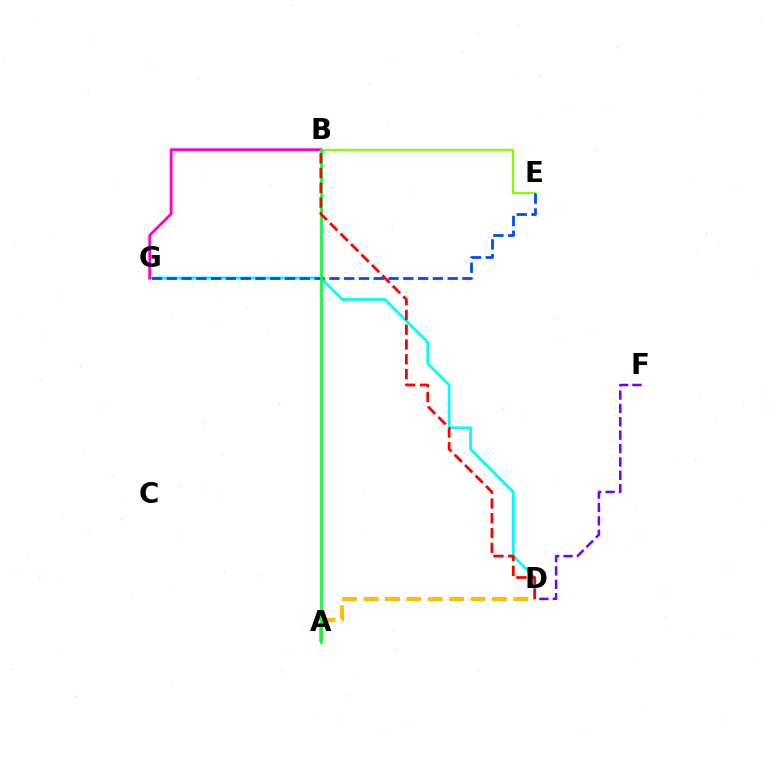{('A', 'D'): [{'color': '#ffbd00', 'line_style': 'dashed', 'thickness': 2.91}], ('B', 'E'): [{'color': '#84ff00', 'line_style': 'solid', 'thickness': 1.64}], ('D', 'F'): [{'color': '#7200ff', 'line_style': 'dashed', 'thickness': 1.82}], ('D', 'G'): [{'color': '#00fff6', 'line_style': 'solid', 'thickness': 1.99}], ('B', 'G'): [{'color': '#ff00cf', 'line_style': 'solid', 'thickness': 2.03}], ('E', 'G'): [{'color': '#004bff', 'line_style': 'dashed', 'thickness': 2.01}], ('A', 'B'): [{'color': '#00ff39', 'line_style': 'solid', 'thickness': 1.93}], ('B', 'D'): [{'color': '#ff0000', 'line_style': 'dashed', 'thickness': 2.01}]}